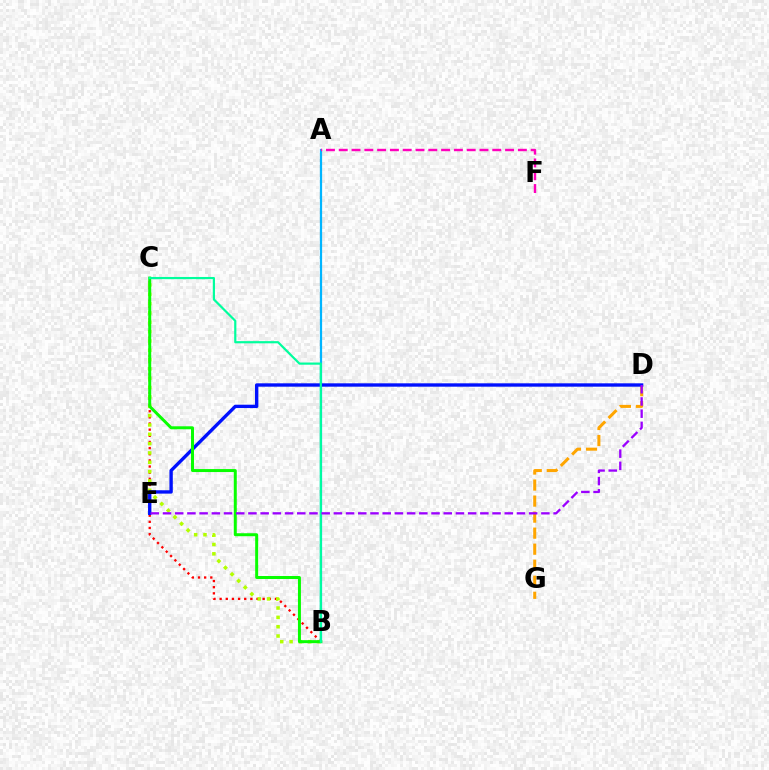{('B', 'C'): [{'color': '#ff0000', 'line_style': 'dotted', 'thickness': 1.67}, {'color': '#b3ff00', 'line_style': 'dotted', 'thickness': 2.54}, {'color': '#08ff00', 'line_style': 'solid', 'thickness': 2.15}, {'color': '#00ff9d', 'line_style': 'solid', 'thickness': 1.58}], ('D', 'G'): [{'color': '#ffa500', 'line_style': 'dashed', 'thickness': 2.18}], ('A', 'B'): [{'color': '#00b5ff', 'line_style': 'solid', 'thickness': 1.6}], ('D', 'E'): [{'color': '#0010ff', 'line_style': 'solid', 'thickness': 2.42}, {'color': '#9b00ff', 'line_style': 'dashed', 'thickness': 1.66}], ('A', 'F'): [{'color': '#ff00bd', 'line_style': 'dashed', 'thickness': 1.74}]}